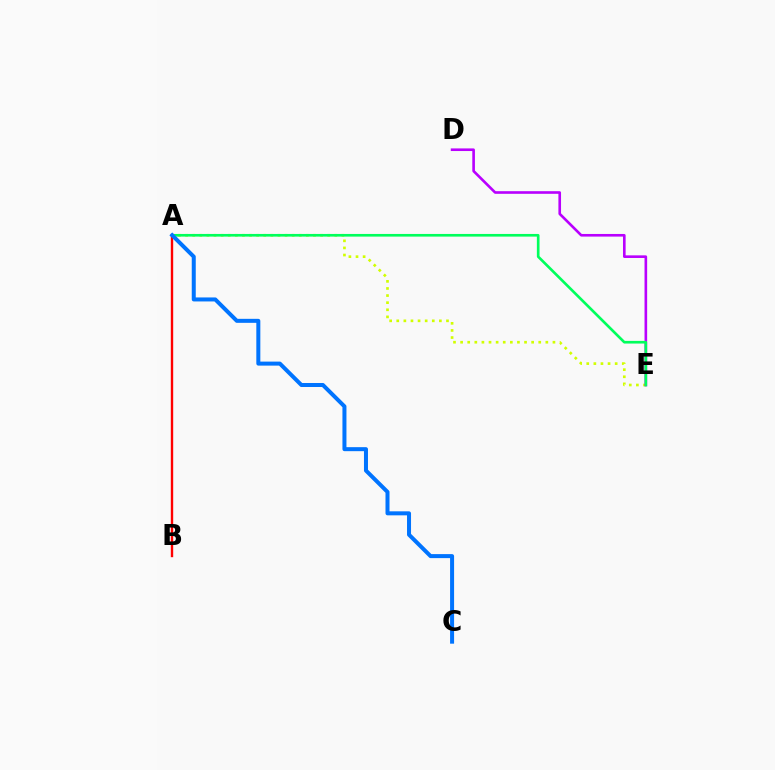{('A', 'B'): [{'color': '#ff0000', 'line_style': 'solid', 'thickness': 1.71}], ('A', 'E'): [{'color': '#d1ff00', 'line_style': 'dotted', 'thickness': 1.93}, {'color': '#00ff5c', 'line_style': 'solid', 'thickness': 1.91}], ('D', 'E'): [{'color': '#b900ff', 'line_style': 'solid', 'thickness': 1.89}], ('A', 'C'): [{'color': '#0074ff', 'line_style': 'solid', 'thickness': 2.89}]}